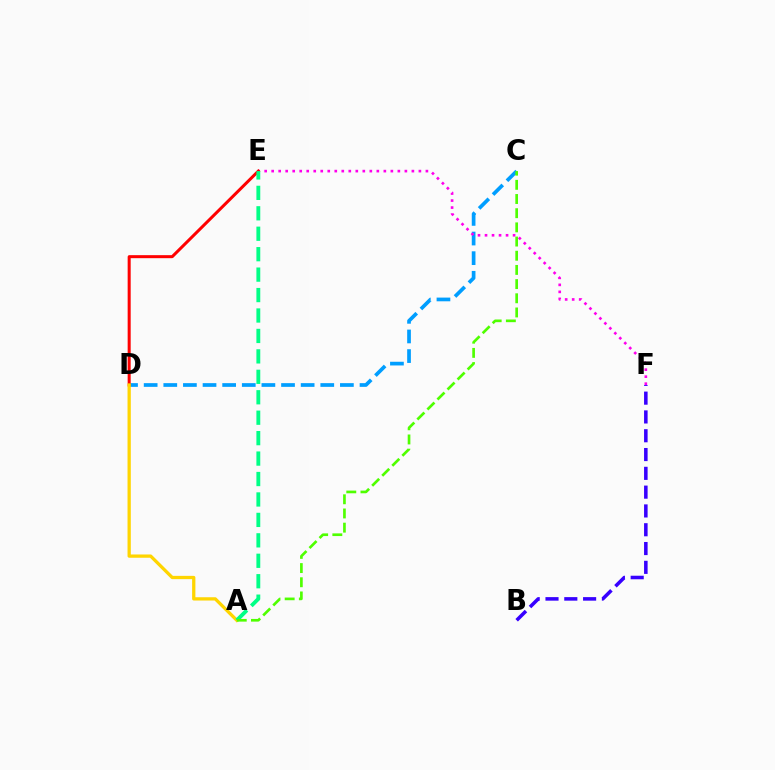{('B', 'F'): [{'color': '#3700ff', 'line_style': 'dashed', 'thickness': 2.55}], ('C', 'D'): [{'color': '#009eff', 'line_style': 'dashed', 'thickness': 2.67}], ('E', 'F'): [{'color': '#ff00ed', 'line_style': 'dotted', 'thickness': 1.9}], ('D', 'E'): [{'color': '#ff0000', 'line_style': 'solid', 'thickness': 2.18}], ('A', 'D'): [{'color': '#ffd500', 'line_style': 'solid', 'thickness': 2.36}], ('A', 'E'): [{'color': '#00ff86', 'line_style': 'dashed', 'thickness': 2.78}], ('A', 'C'): [{'color': '#4fff00', 'line_style': 'dashed', 'thickness': 1.93}]}